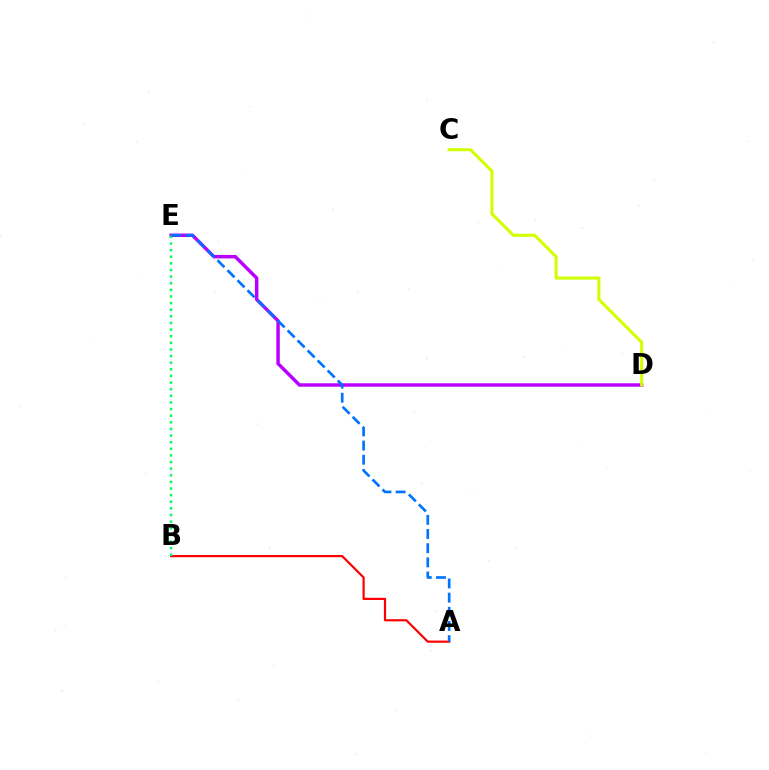{('D', 'E'): [{'color': '#b900ff', 'line_style': 'solid', 'thickness': 2.49}], ('C', 'D'): [{'color': '#d1ff00', 'line_style': 'solid', 'thickness': 2.21}], ('A', 'B'): [{'color': '#ff0000', 'line_style': 'solid', 'thickness': 1.58}], ('B', 'E'): [{'color': '#00ff5c', 'line_style': 'dotted', 'thickness': 1.8}], ('A', 'E'): [{'color': '#0074ff', 'line_style': 'dashed', 'thickness': 1.93}]}